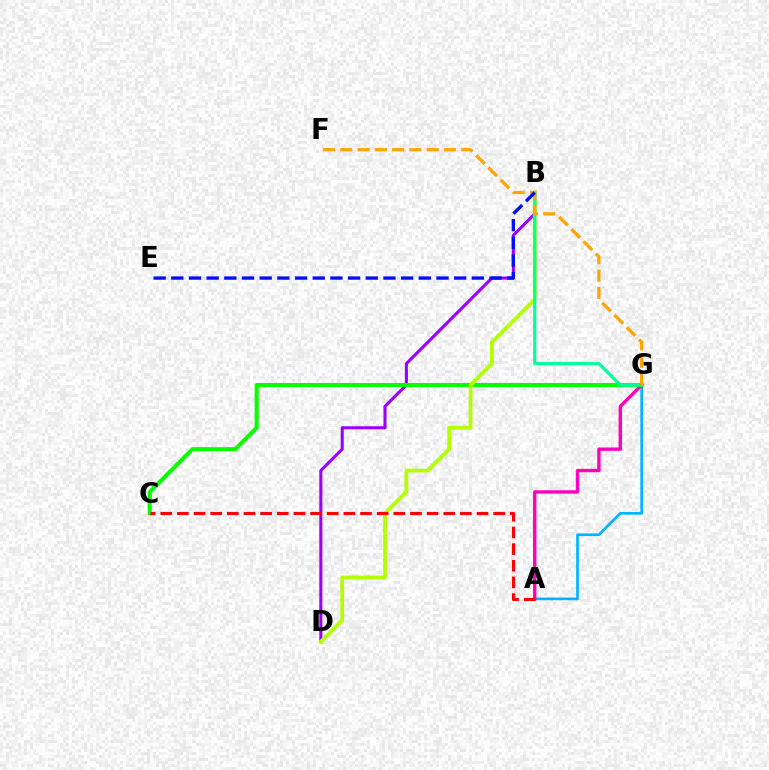{('A', 'G'): [{'color': '#00b5ff', 'line_style': 'solid', 'thickness': 1.93}, {'color': '#ff00bd', 'line_style': 'solid', 'thickness': 2.43}], ('B', 'D'): [{'color': '#9b00ff', 'line_style': 'solid', 'thickness': 2.21}, {'color': '#b3ff00', 'line_style': 'solid', 'thickness': 2.74}], ('C', 'G'): [{'color': '#08ff00', 'line_style': 'solid', 'thickness': 2.91}], ('A', 'C'): [{'color': '#ff0000', 'line_style': 'dashed', 'thickness': 2.26}], ('B', 'G'): [{'color': '#00ff9d', 'line_style': 'solid', 'thickness': 2.27}], ('F', 'G'): [{'color': '#ffa500', 'line_style': 'dashed', 'thickness': 2.35}], ('B', 'E'): [{'color': '#0010ff', 'line_style': 'dashed', 'thickness': 2.4}]}